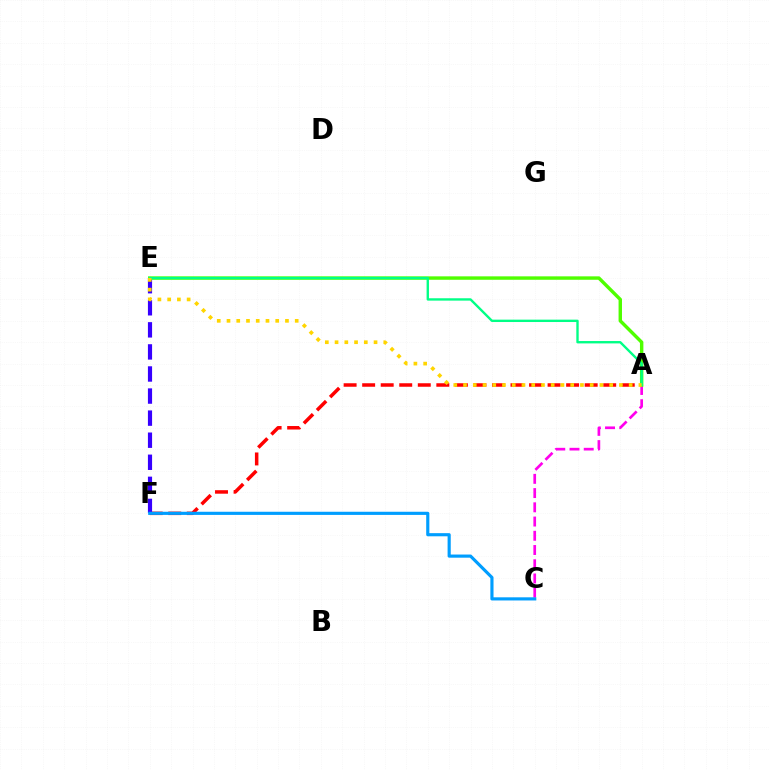{('A', 'F'): [{'color': '#ff0000', 'line_style': 'dashed', 'thickness': 2.52}], ('E', 'F'): [{'color': '#3700ff', 'line_style': 'dashed', 'thickness': 3.0}], ('A', 'C'): [{'color': '#ff00ed', 'line_style': 'dashed', 'thickness': 1.93}], ('C', 'F'): [{'color': '#009eff', 'line_style': 'solid', 'thickness': 2.27}], ('A', 'E'): [{'color': '#4fff00', 'line_style': 'solid', 'thickness': 2.47}, {'color': '#00ff86', 'line_style': 'solid', 'thickness': 1.71}, {'color': '#ffd500', 'line_style': 'dotted', 'thickness': 2.65}]}